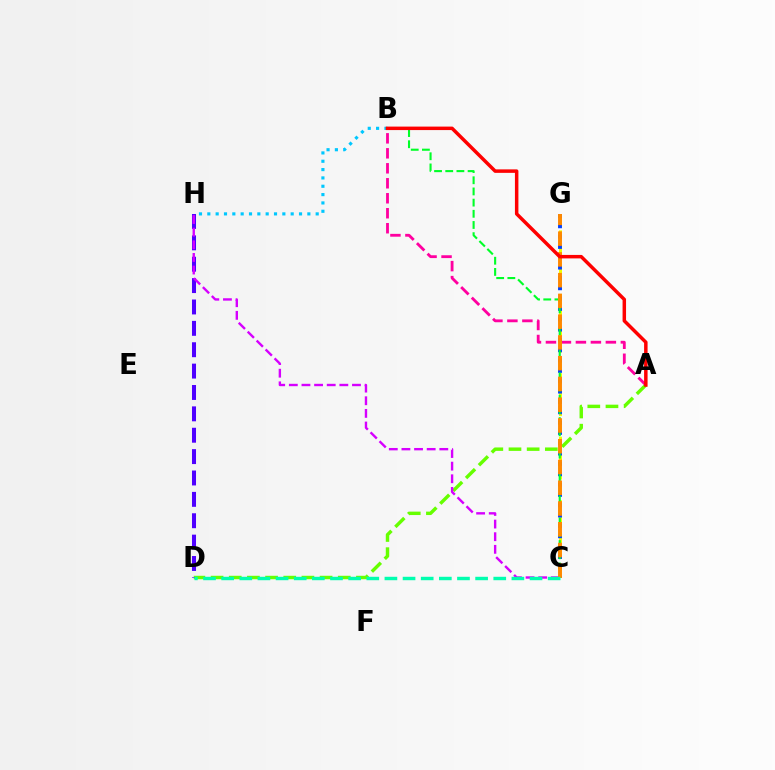{('A', 'D'): [{'color': '#66ff00', 'line_style': 'dashed', 'thickness': 2.47}], ('A', 'B'): [{'color': '#ff00a0', 'line_style': 'dashed', 'thickness': 2.04}, {'color': '#ff0000', 'line_style': 'solid', 'thickness': 2.51}], ('D', 'H'): [{'color': '#4f00ff', 'line_style': 'dashed', 'thickness': 2.9}], ('C', 'G'): [{'color': '#eeff00', 'line_style': 'dashed', 'thickness': 2.16}, {'color': '#003fff', 'line_style': 'dotted', 'thickness': 2.81}, {'color': '#ff8800', 'line_style': 'dashed', 'thickness': 2.82}], ('B', 'H'): [{'color': '#00c7ff', 'line_style': 'dotted', 'thickness': 2.26}], ('C', 'H'): [{'color': '#d600ff', 'line_style': 'dashed', 'thickness': 1.72}], ('B', 'C'): [{'color': '#00ff27', 'line_style': 'dashed', 'thickness': 1.52}], ('C', 'D'): [{'color': '#00ffaf', 'line_style': 'dashed', 'thickness': 2.46}]}